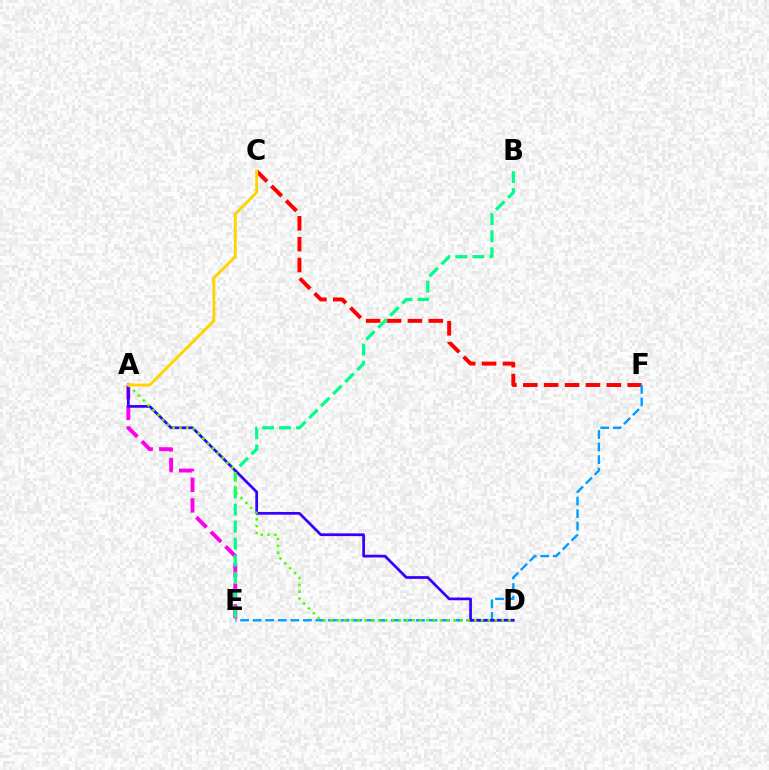{('C', 'F'): [{'color': '#ff0000', 'line_style': 'dashed', 'thickness': 2.84}], ('E', 'F'): [{'color': '#009eff', 'line_style': 'dashed', 'thickness': 1.71}], ('A', 'E'): [{'color': '#ff00ed', 'line_style': 'dashed', 'thickness': 2.8}], ('B', 'E'): [{'color': '#00ff86', 'line_style': 'dashed', 'thickness': 2.31}], ('A', 'D'): [{'color': '#3700ff', 'line_style': 'solid', 'thickness': 1.97}, {'color': '#4fff00', 'line_style': 'dotted', 'thickness': 1.86}], ('A', 'C'): [{'color': '#ffd500', 'line_style': 'solid', 'thickness': 2.1}]}